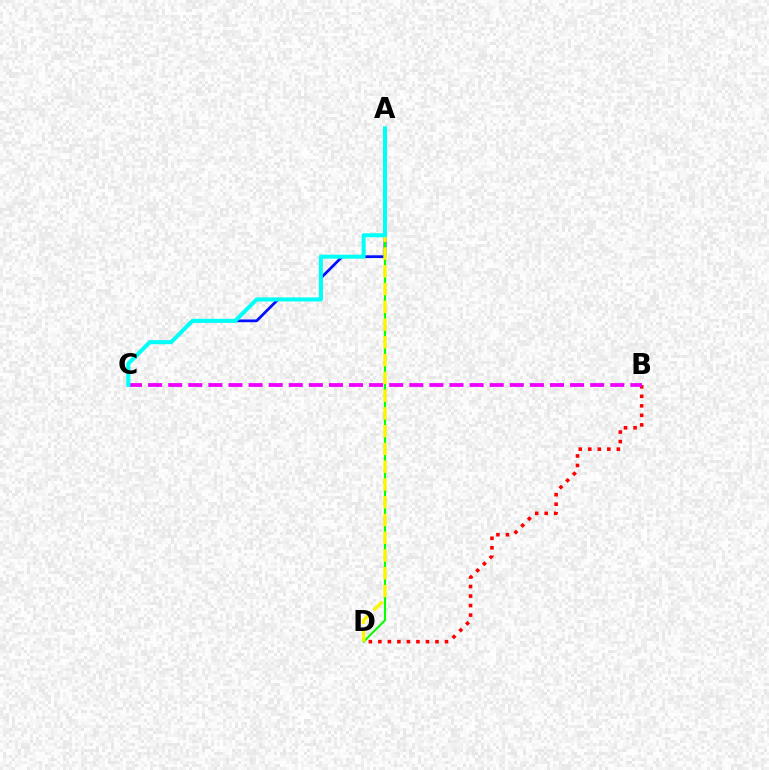{('B', 'D'): [{'color': '#ff0000', 'line_style': 'dotted', 'thickness': 2.59}], ('A', 'C'): [{'color': '#0010ff', 'line_style': 'solid', 'thickness': 1.99}, {'color': '#00fff6', 'line_style': 'solid', 'thickness': 2.9}], ('A', 'D'): [{'color': '#08ff00', 'line_style': 'solid', 'thickness': 1.5}, {'color': '#fcf500', 'line_style': 'dashed', 'thickness': 2.41}], ('B', 'C'): [{'color': '#ee00ff', 'line_style': 'dashed', 'thickness': 2.73}]}